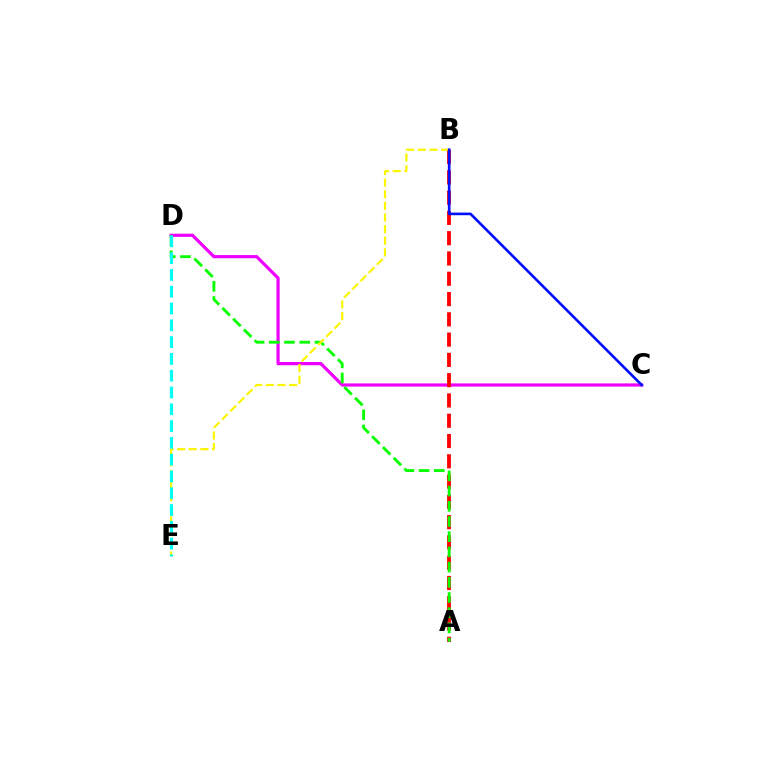{('C', 'D'): [{'color': '#ee00ff', 'line_style': 'solid', 'thickness': 2.3}], ('A', 'B'): [{'color': '#ff0000', 'line_style': 'dashed', 'thickness': 2.76}], ('A', 'D'): [{'color': '#08ff00', 'line_style': 'dashed', 'thickness': 2.07}], ('B', 'E'): [{'color': '#fcf500', 'line_style': 'dashed', 'thickness': 1.58}], ('B', 'C'): [{'color': '#0010ff', 'line_style': 'solid', 'thickness': 1.91}], ('D', 'E'): [{'color': '#00fff6', 'line_style': 'dashed', 'thickness': 2.28}]}